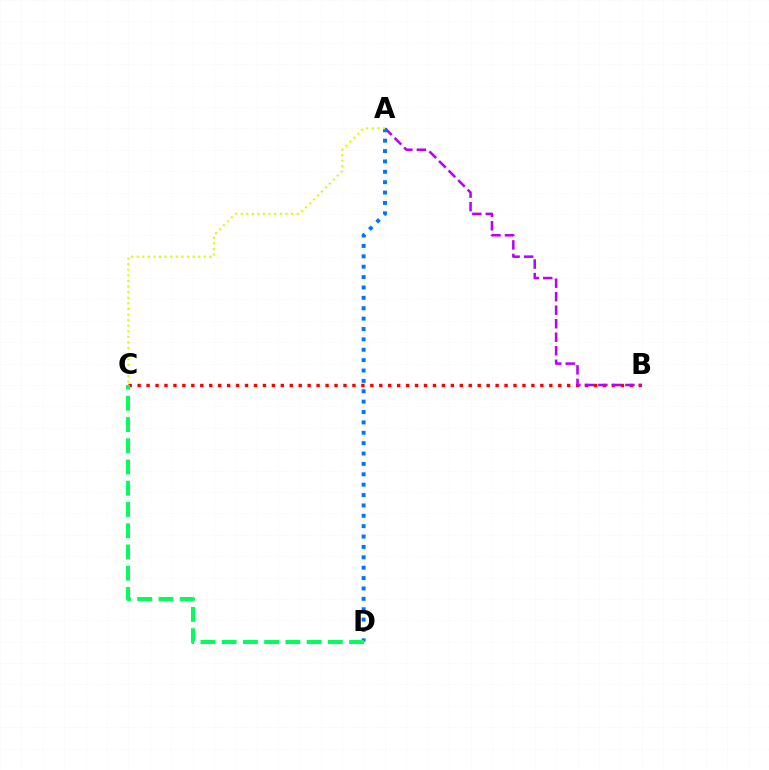{('B', 'C'): [{'color': '#ff0000', 'line_style': 'dotted', 'thickness': 2.43}], ('A', 'B'): [{'color': '#b900ff', 'line_style': 'dashed', 'thickness': 1.84}], ('A', 'D'): [{'color': '#0074ff', 'line_style': 'dotted', 'thickness': 2.82}], ('C', 'D'): [{'color': '#00ff5c', 'line_style': 'dashed', 'thickness': 2.89}], ('A', 'C'): [{'color': '#d1ff00', 'line_style': 'dotted', 'thickness': 1.52}]}